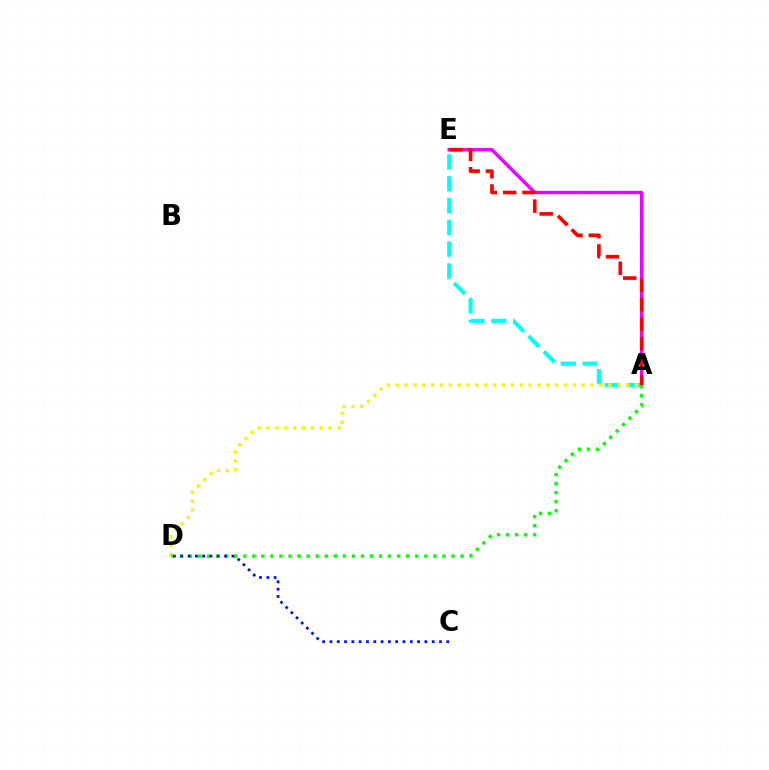{('A', 'E'): [{'color': '#ee00ff', 'line_style': 'solid', 'thickness': 2.42}, {'color': '#00fff6', 'line_style': 'dashed', 'thickness': 2.96}, {'color': '#ff0000', 'line_style': 'dashed', 'thickness': 2.62}], ('A', 'D'): [{'color': '#fcf500', 'line_style': 'dotted', 'thickness': 2.41}, {'color': '#08ff00', 'line_style': 'dotted', 'thickness': 2.46}], ('C', 'D'): [{'color': '#0010ff', 'line_style': 'dotted', 'thickness': 1.98}]}